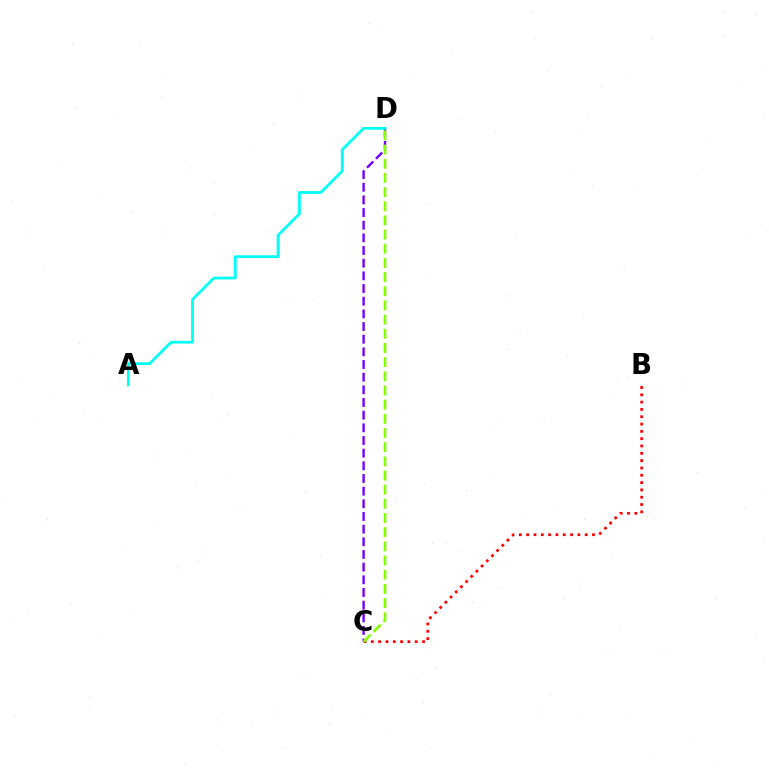{('B', 'C'): [{'color': '#ff0000', 'line_style': 'dotted', 'thickness': 1.99}], ('C', 'D'): [{'color': '#7200ff', 'line_style': 'dashed', 'thickness': 1.72}, {'color': '#84ff00', 'line_style': 'dashed', 'thickness': 1.93}], ('A', 'D'): [{'color': '#00fff6', 'line_style': 'solid', 'thickness': 2.0}]}